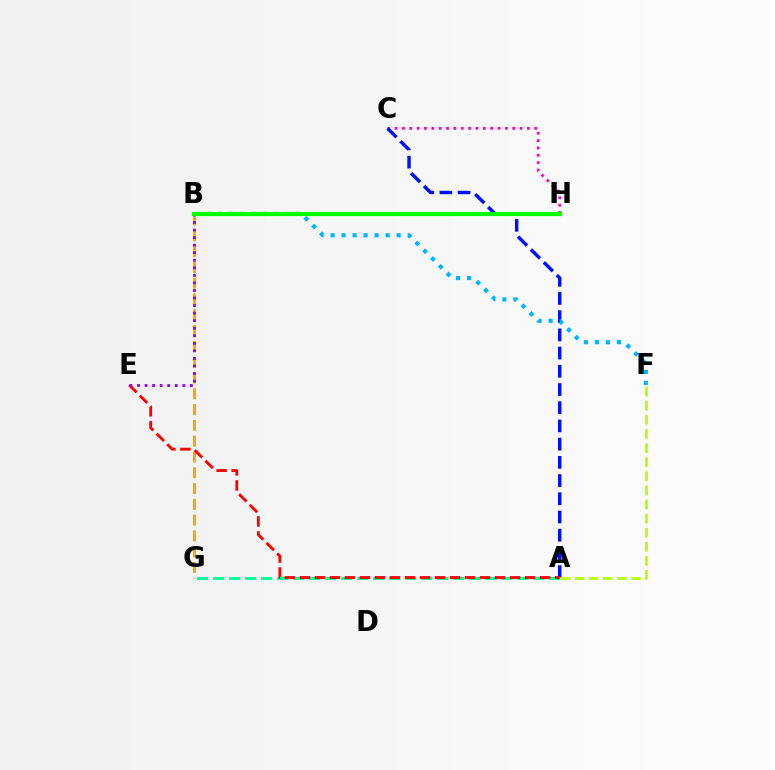{('B', 'G'): [{'color': '#ffa500', 'line_style': 'dashed', 'thickness': 2.15}], ('C', 'H'): [{'color': '#ff00bd', 'line_style': 'dotted', 'thickness': 2.0}], ('A', 'G'): [{'color': '#00ff9d', 'line_style': 'dashed', 'thickness': 2.18}], ('A', 'C'): [{'color': '#0010ff', 'line_style': 'dashed', 'thickness': 2.47}], ('A', 'E'): [{'color': '#ff0000', 'line_style': 'dashed', 'thickness': 2.04}], ('B', 'E'): [{'color': '#9b00ff', 'line_style': 'dotted', 'thickness': 2.05}], ('A', 'F'): [{'color': '#b3ff00', 'line_style': 'dashed', 'thickness': 1.92}], ('B', 'F'): [{'color': '#00b5ff', 'line_style': 'dotted', 'thickness': 2.99}], ('B', 'H'): [{'color': '#08ff00', 'line_style': 'solid', 'thickness': 2.98}]}